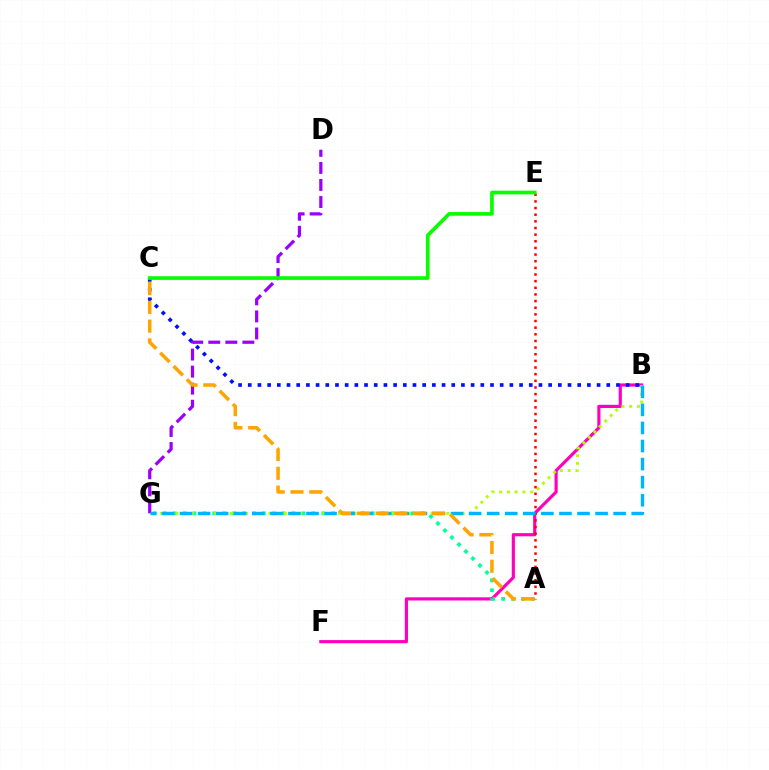{('B', 'F'): [{'color': '#ff00bd', 'line_style': 'solid', 'thickness': 2.29}], ('A', 'G'): [{'color': '#00ff9d', 'line_style': 'dotted', 'thickness': 2.69}], ('B', 'C'): [{'color': '#0010ff', 'line_style': 'dotted', 'thickness': 2.63}], ('B', 'G'): [{'color': '#b3ff00', 'line_style': 'dotted', 'thickness': 2.1}, {'color': '#00b5ff', 'line_style': 'dashed', 'thickness': 2.45}], ('D', 'G'): [{'color': '#9b00ff', 'line_style': 'dashed', 'thickness': 2.32}], ('A', 'E'): [{'color': '#ff0000', 'line_style': 'dotted', 'thickness': 1.81}], ('A', 'C'): [{'color': '#ffa500', 'line_style': 'dashed', 'thickness': 2.55}], ('C', 'E'): [{'color': '#08ff00', 'line_style': 'solid', 'thickness': 2.64}]}